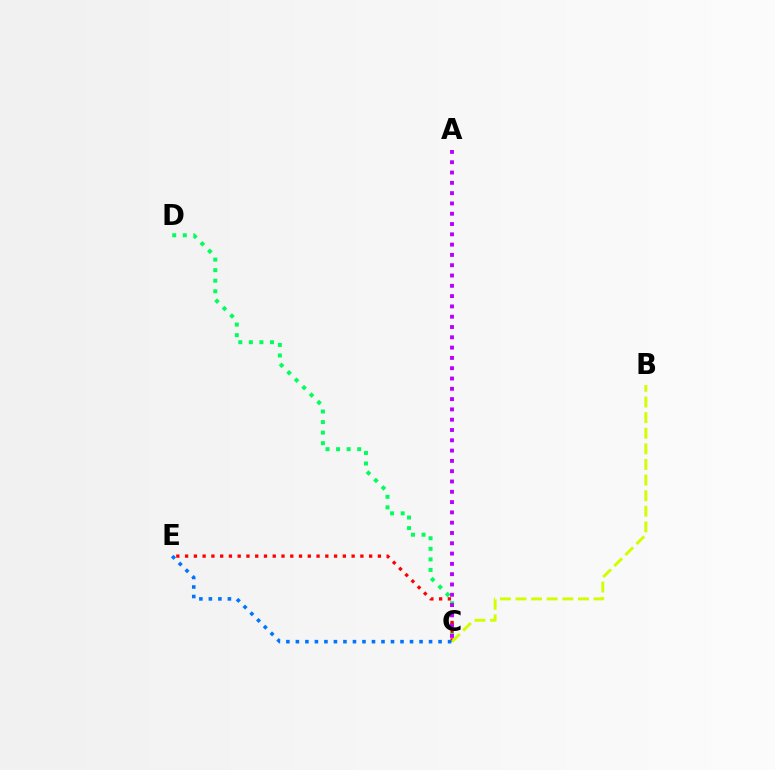{('C', 'D'): [{'color': '#00ff5c', 'line_style': 'dotted', 'thickness': 2.87}], ('C', 'E'): [{'color': '#ff0000', 'line_style': 'dotted', 'thickness': 2.38}, {'color': '#0074ff', 'line_style': 'dotted', 'thickness': 2.58}], ('A', 'C'): [{'color': '#b900ff', 'line_style': 'dotted', 'thickness': 2.8}], ('B', 'C'): [{'color': '#d1ff00', 'line_style': 'dashed', 'thickness': 2.12}]}